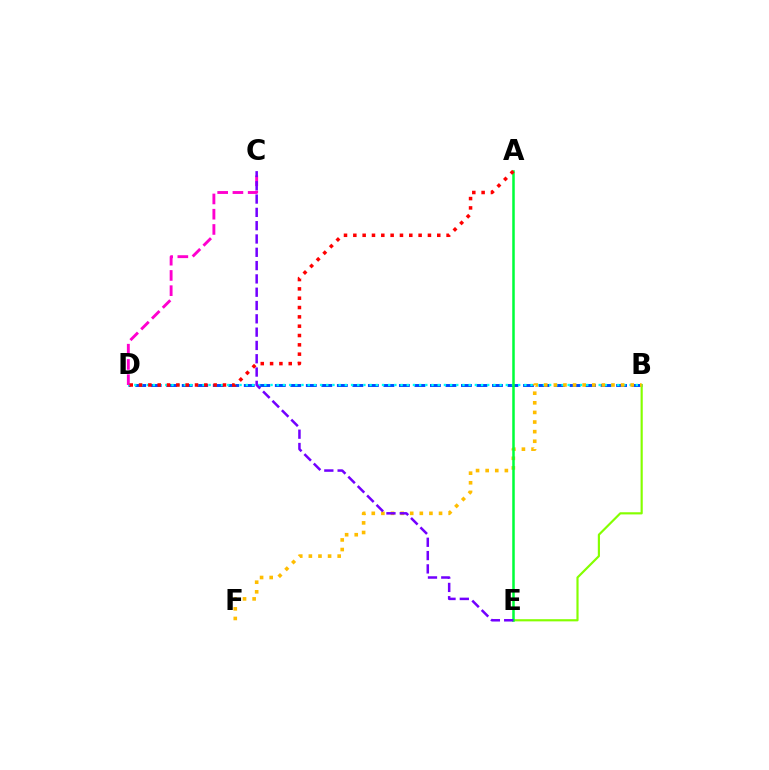{('B', 'D'): [{'color': '#004bff', 'line_style': 'dashed', 'thickness': 2.11}, {'color': '#00fff6', 'line_style': 'dotted', 'thickness': 1.68}], ('B', 'E'): [{'color': '#84ff00', 'line_style': 'solid', 'thickness': 1.56}], ('B', 'F'): [{'color': '#ffbd00', 'line_style': 'dotted', 'thickness': 2.61}], ('A', 'E'): [{'color': '#00ff39', 'line_style': 'solid', 'thickness': 1.82}], ('C', 'D'): [{'color': '#ff00cf', 'line_style': 'dashed', 'thickness': 2.07}], ('A', 'D'): [{'color': '#ff0000', 'line_style': 'dotted', 'thickness': 2.53}], ('C', 'E'): [{'color': '#7200ff', 'line_style': 'dashed', 'thickness': 1.81}]}